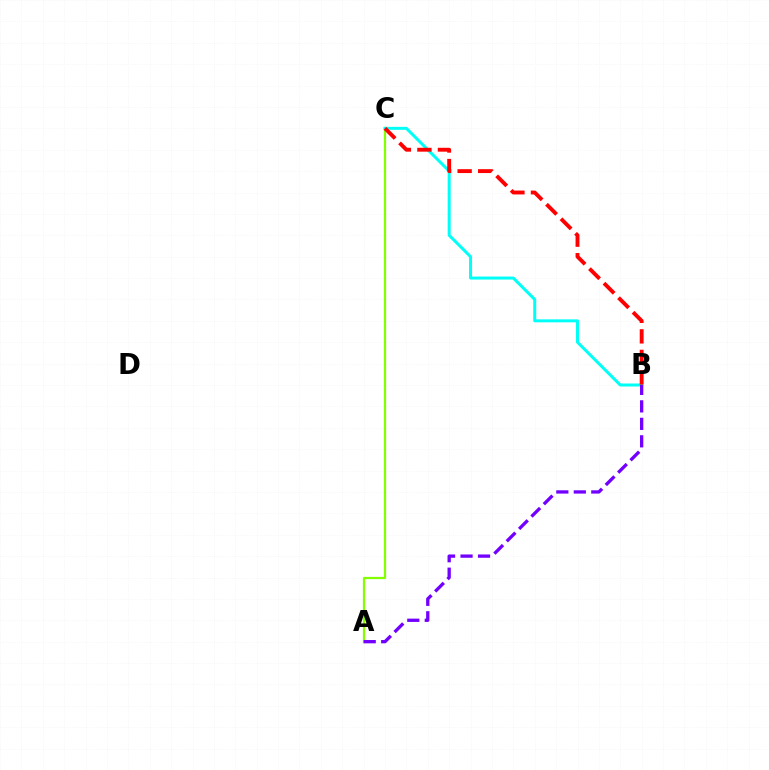{('A', 'C'): [{'color': '#84ff00', 'line_style': 'solid', 'thickness': 1.61}], ('B', 'C'): [{'color': '#00fff6', 'line_style': 'solid', 'thickness': 2.15}, {'color': '#ff0000', 'line_style': 'dashed', 'thickness': 2.79}], ('A', 'B'): [{'color': '#7200ff', 'line_style': 'dashed', 'thickness': 2.37}]}